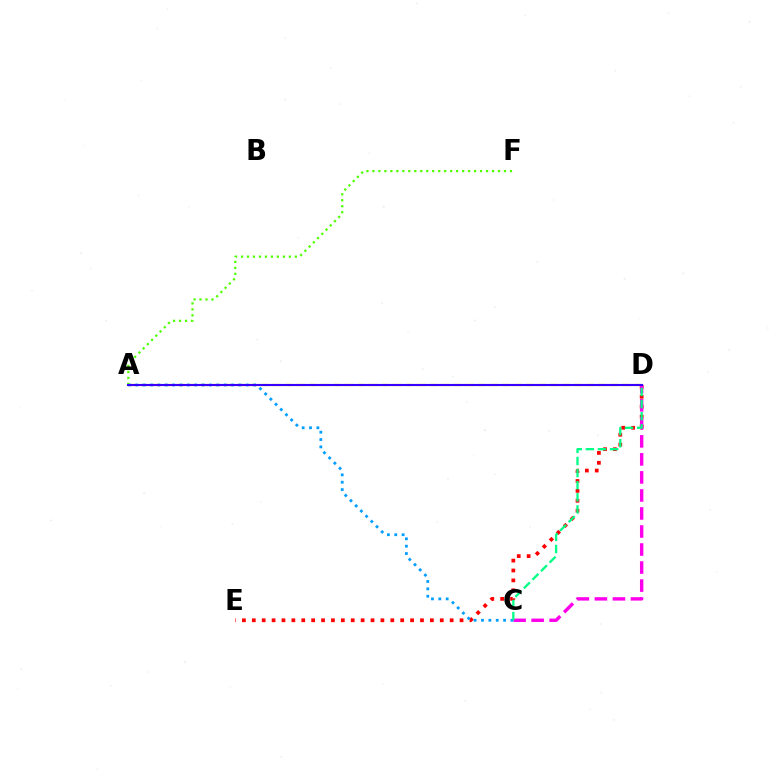{('A', 'D'): [{'color': '#ffd500', 'line_style': 'dashed', 'thickness': 1.64}, {'color': '#3700ff', 'line_style': 'solid', 'thickness': 1.51}], ('D', 'E'): [{'color': '#ff0000', 'line_style': 'dotted', 'thickness': 2.69}], ('C', 'D'): [{'color': '#ff00ed', 'line_style': 'dashed', 'thickness': 2.45}, {'color': '#00ff86', 'line_style': 'dashed', 'thickness': 1.64}], ('A', 'C'): [{'color': '#009eff', 'line_style': 'dotted', 'thickness': 2.0}], ('A', 'F'): [{'color': '#4fff00', 'line_style': 'dotted', 'thickness': 1.62}]}